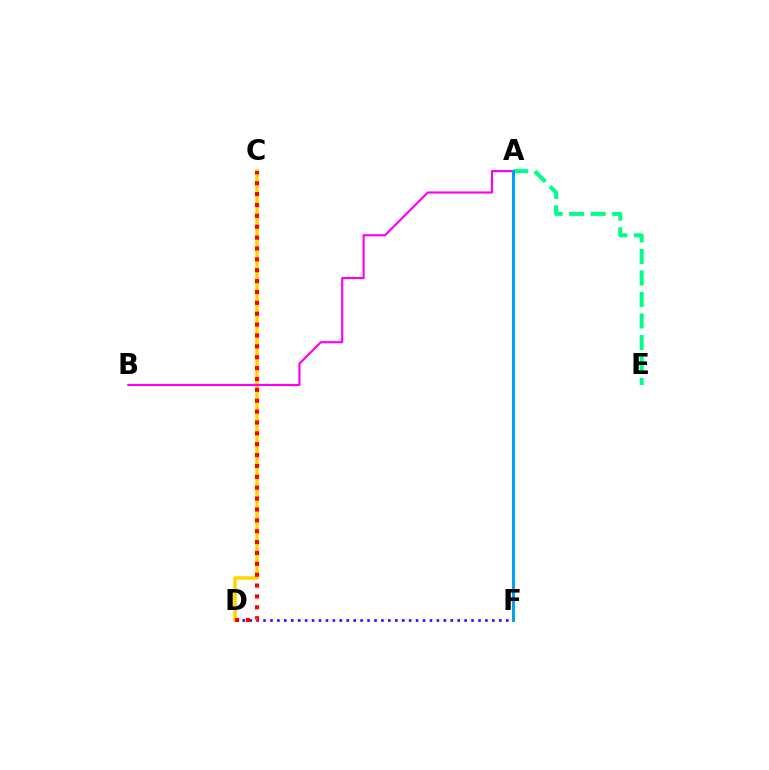{('D', 'F'): [{'color': '#3700ff', 'line_style': 'dotted', 'thickness': 1.88}], ('C', 'D'): [{'color': '#ffd500', 'line_style': 'solid', 'thickness': 2.52}, {'color': '#ff0000', 'line_style': 'dotted', 'thickness': 2.95}], ('A', 'E'): [{'color': '#00ff86', 'line_style': 'dashed', 'thickness': 2.92}], ('A', 'F'): [{'color': '#4fff00', 'line_style': 'solid', 'thickness': 2.21}, {'color': '#009eff', 'line_style': 'solid', 'thickness': 2.08}], ('A', 'B'): [{'color': '#ff00ed', 'line_style': 'solid', 'thickness': 1.55}]}